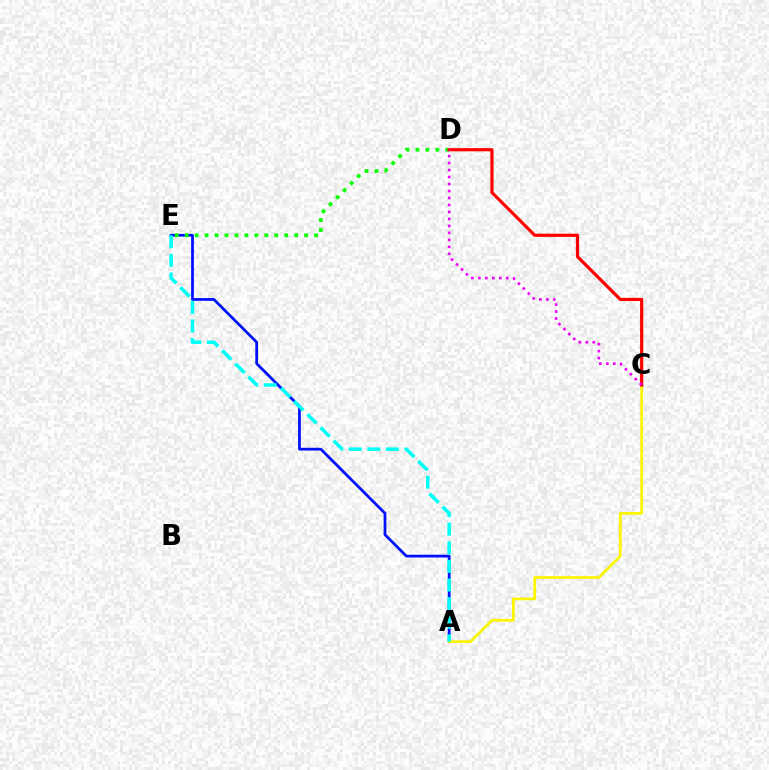{('A', 'E'): [{'color': '#0010ff', 'line_style': 'solid', 'thickness': 1.98}, {'color': '#00fff6', 'line_style': 'dashed', 'thickness': 2.53}], ('D', 'E'): [{'color': '#08ff00', 'line_style': 'dotted', 'thickness': 2.7}], ('A', 'C'): [{'color': '#fcf500', 'line_style': 'solid', 'thickness': 1.96}], ('C', 'D'): [{'color': '#ff0000', 'line_style': 'solid', 'thickness': 2.29}, {'color': '#ee00ff', 'line_style': 'dotted', 'thickness': 1.9}]}